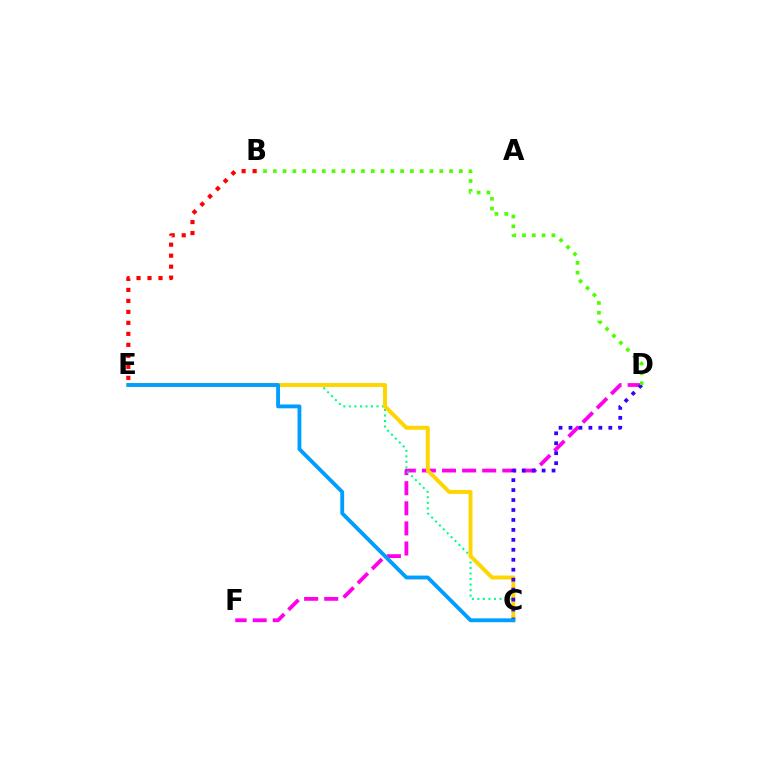{('D', 'F'): [{'color': '#ff00ed', 'line_style': 'dashed', 'thickness': 2.73}], ('C', 'E'): [{'color': '#00ff86', 'line_style': 'dotted', 'thickness': 1.5}, {'color': '#ffd500', 'line_style': 'solid', 'thickness': 2.83}, {'color': '#009eff', 'line_style': 'solid', 'thickness': 2.77}], ('C', 'D'): [{'color': '#3700ff', 'line_style': 'dotted', 'thickness': 2.7}], ('B', 'D'): [{'color': '#4fff00', 'line_style': 'dotted', 'thickness': 2.66}], ('B', 'E'): [{'color': '#ff0000', 'line_style': 'dotted', 'thickness': 2.99}]}